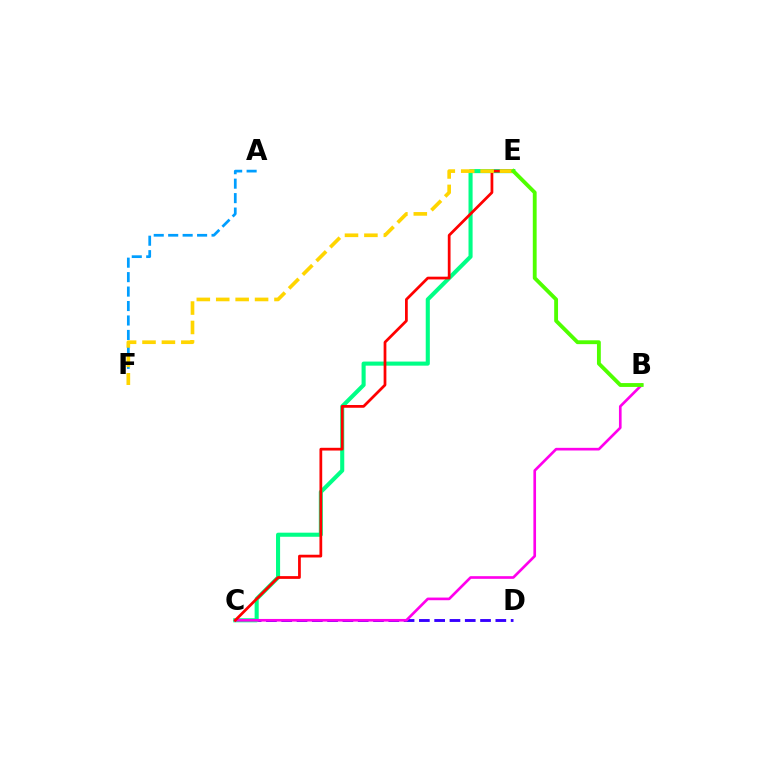{('C', 'D'): [{'color': '#3700ff', 'line_style': 'dashed', 'thickness': 2.08}], ('A', 'F'): [{'color': '#009eff', 'line_style': 'dashed', 'thickness': 1.96}], ('C', 'E'): [{'color': '#00ff86', 'line_style': 'solid', 'thickness': 2.94}, {'color': '#ff0000', 'line_style': 'solid', 'thickness': 1.98}], ('B', 'C'): [{'color': '#ff00ed', 'line_style': 'solid', 'thickness': 1.91}], ('E', 'F'): [{'color': '#ffd500', 'line_style': 'dashed', 'thickness': 2.64}], ('B', 'E'): [{'color': '#4fff00', 'line_style': 'solid', 'thickness': 2.77}]}